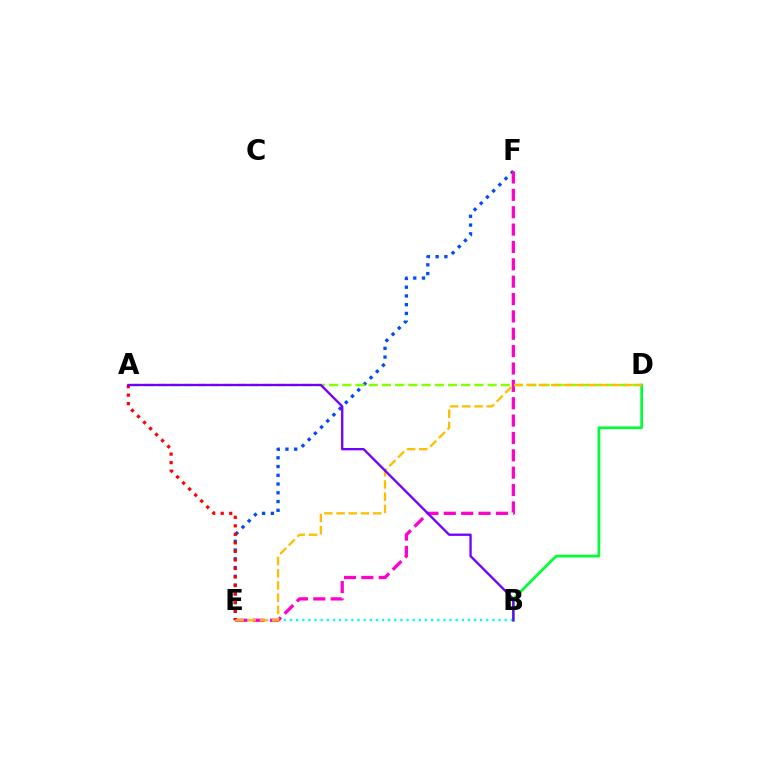{('B', 'D'): [{'color': '#00ff39', 'line_style': 'solid', 'thickness': 1.97}], ('E', 'F'): [{'color': '#004bff', 'line_style': 'dotted', 'thickness': 2.38}, {'color': '#ff00cf', 'line_style': 'dashed', 'thickness': 2.36}], ('B', 'E'): [{'color': '#00fff6', 'line_style': 'dotted', 'thickness': 1.67}], ('A', 'D'): [{'color': '#84ff00', 'line_style': 'dashed', 'thickness': 1.79}], ('A', 'E'): [{'color': '#ff0000', 'line_style': 'dotted', 'thickness': 2.32}], ('D', 'E'): [{'color': '#ffbd00', 'line_style': 'dashed', 'thickness': 1.66}], ('A', 'B'): [{'color': '#7200ff', 'line_style': 'solid', 'thickness': 1.67}]}